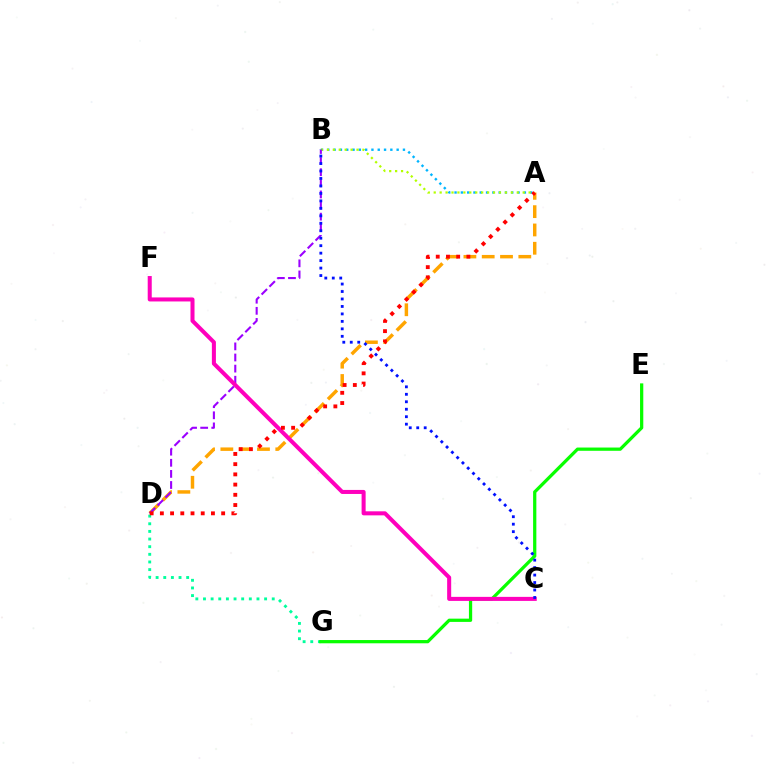{('D', 'G'): [{'color': '#00ff9d', 'line_style': 'dotted', 'thickness': 2.08}], ('E', 'G'): [{'color': '#08ff00', 'line_style': 'solid', 'thickness': 2.34}], ('A', 'B'): [{'color': '#00b5ff', 'line_style': 'dotted', 'thickness': 1.71}, {'color': '#b3ff00', 'line_style': 'dotted', 'thickness': 1.61}], ('A', 'D'): [{'color': '#ffa500', 'line_style': 'dashed', 'thickness': 2.49}, {'color': '#ff0000', 'line_style': 'dotted', 'thickness': 2.78}], ('B', 'D'): [{'color': '#9b00ff', 'line_style': 'dashed', 'thickness': 1.51}], ('C', 'F'): [{'color': '#ff00bd', 'line_style': 'solid', 'thickness': 2.9}], ('B', 'C'): [{'color': '#0010ff', 'line_style': 'dotted', 'thickness': 2.03}]}